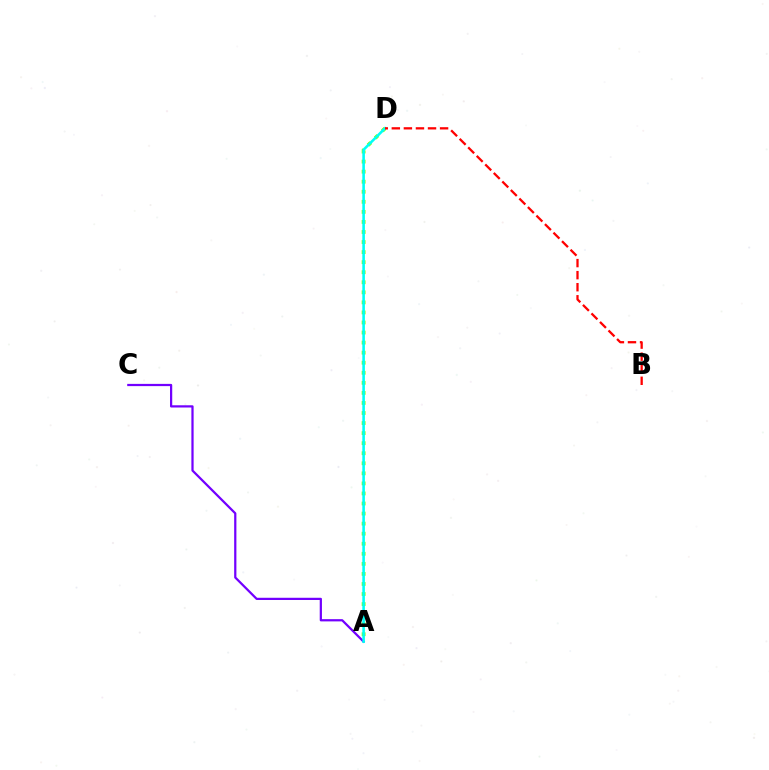{('A', 'C'): [{'color': '#7200ff', 'line_style': 'solid', 'thickness': 1.61}], ('A', 'D'): [{'color': '#84ff00', 'line_style': 'dotted', 'thickness': 2.73}, {'color': '#00fff6', 'line_style': 'solid', 'thickness': 1.86}], ('B', 'D'): [{'color': '#ff0000', 'line_style': 'dashed', 'thickness': 1.64}]}